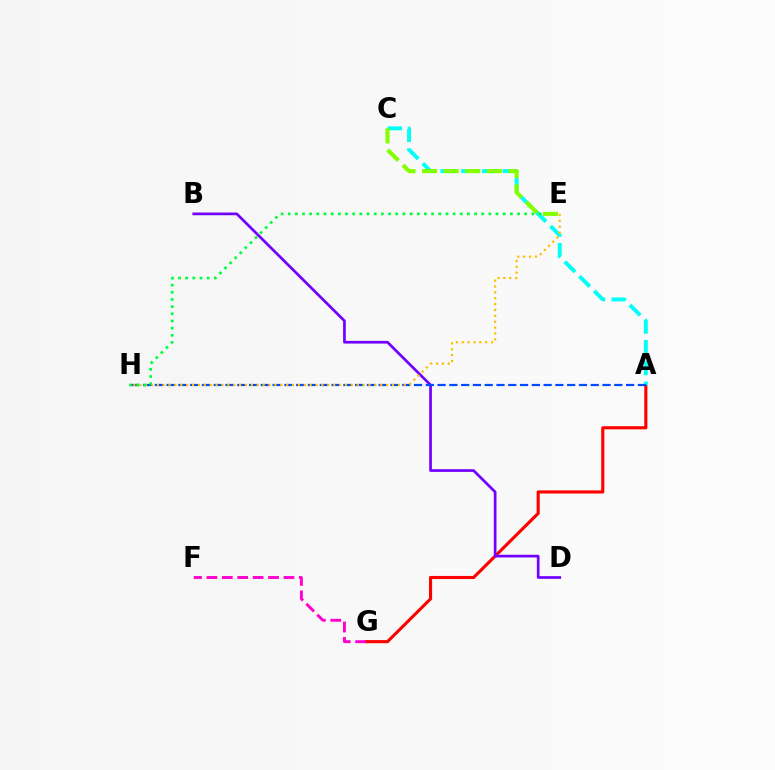{('A', 'G'): [{'color': '#ff0000', 'line_style': 'solid', 'thickness': 2.24}], ('B', 'D'): [{'color': '#7200ff', 'line_style': 'solid', 'thickness': 1.95}], ('A', 'C'): [{'color': '#00fff6', 'line_style': 'dashed', 'thickness': 2.82}], ('A', 'H'): [{'color': '#004bff', 'line_style': 'dashed', 'thickness': 1.6}], ('E', 'H'): [{'color': '#ffbd00', 'line_style': 'dotted', 'thickness': 1.6}, {'color': '#00ff39', 'line_style': 'dotted', 'thickness': 1.95}], ('F', 'G'): [{'color': '#ff00cf', 'line_style': 'dashed', 'thickness': 2.09}], ('C', 'E'): [{'color': '#84ff00', 'line_style': 'dashed', 'thickness': 2.93}]}